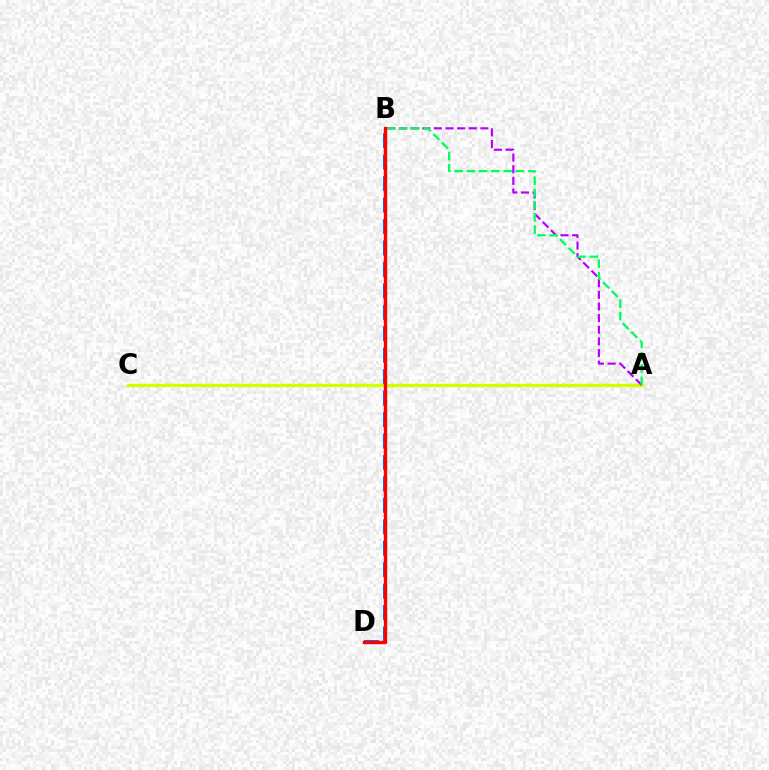{('A', 'C'): [{'color': '#d1ff00', 'line_style': 'solid', 'thickness': 2.41}], ('B', 'D'): [{'color': '#0074ff', 'line_style': 'dashed', 'thickness': 2.91}, {'color': '#ff0000', 'line_style': 'solid', 'thickness': 2.44}], ('A', 'B'): [{'color': '#b900ff', 'line_style': 'dashed', 'thickness': 1.58}, {'color': '#00ff5c', 'line_style': 'dashed', 'thickness': 1.66}]}